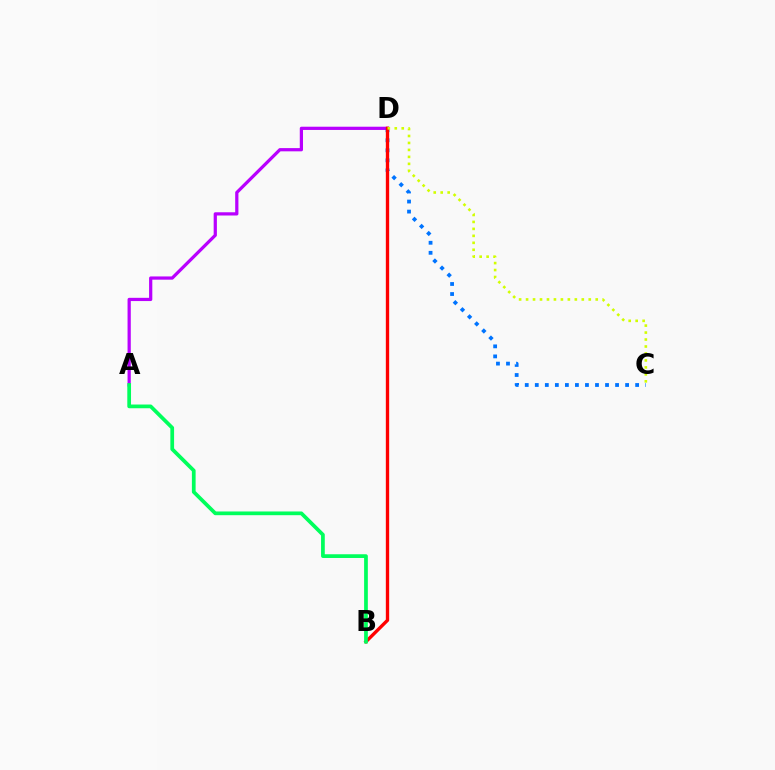{('A', 'D'): [{'color': '#b900ff', 'line_style': 'solid', 'thickness': 2.33}], ('C', 'D'): [{'color': '#0074ff', 'line_style': 'dotted', 'thickness': 2.73}, {'color': '#d1ff00', 'line_style': 'dotted', 'thickness': 1.89}], ('B', 'D'): [{'color': '#ff0000', 'line_style': 'solid', 'thickness': 2.41}], ('A', 'B'): [{'color': '#00ff5c', 'line_style': 'solid', 'thickness': 2.68}]}